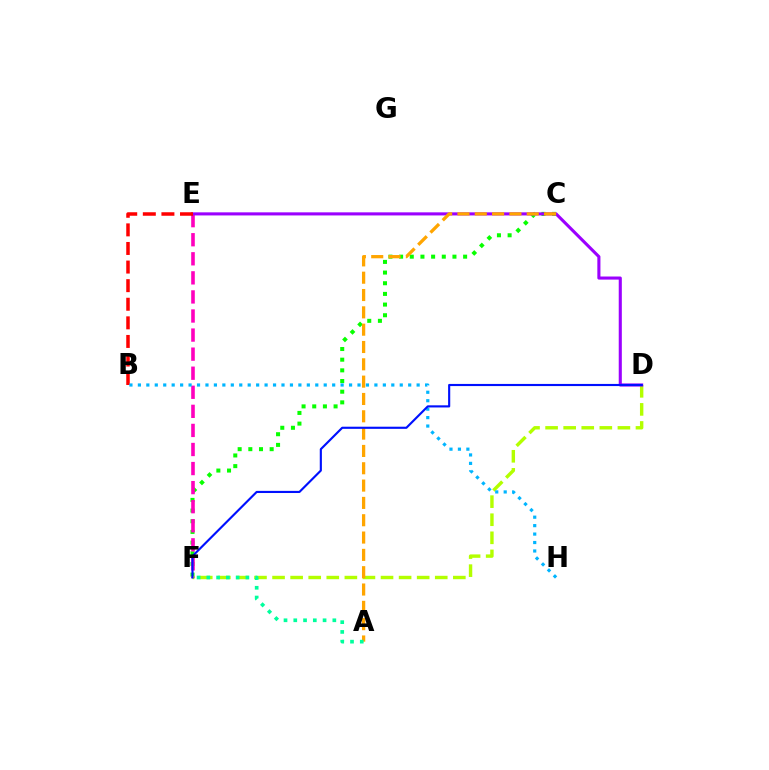{('C', 'F'): [{'color': '#08ff00', 'line_style': 'dotted', 'thickness': 2.9}], ('E', 'F'): [{'color': '#ff00bd', 'line_style': 'dashed', 'thickness': 2.59}], ('D', 'F'): [{'color': '#b3ff00', 'line_style': 'dashed', 'thickness': 2.46}, {'color': '#0010ff', 'line_style': 'solid', 'thickness': 1.54}], ('D', 'E'): [{'color': '#9b00ff', 'line_style': 'solid', 'thickness': 2.23}], ('A', 'C'): [{'color': '#ffa500', 'line_style': 'dashed', 'thickness': 2.35}], ('B', 'E'): [{'color': '#ff0000', 'line_style': 'dashed', 'thickness': 2.53}], ('B', 'H'): [{'color': '#00b5ff', 'line_style': 'dotted', 'thickness': 2.3}], ('A', 'F'): [{'color': '#00ff9d', 'line_style': 'dotted', 'thickness': 2.65}]}